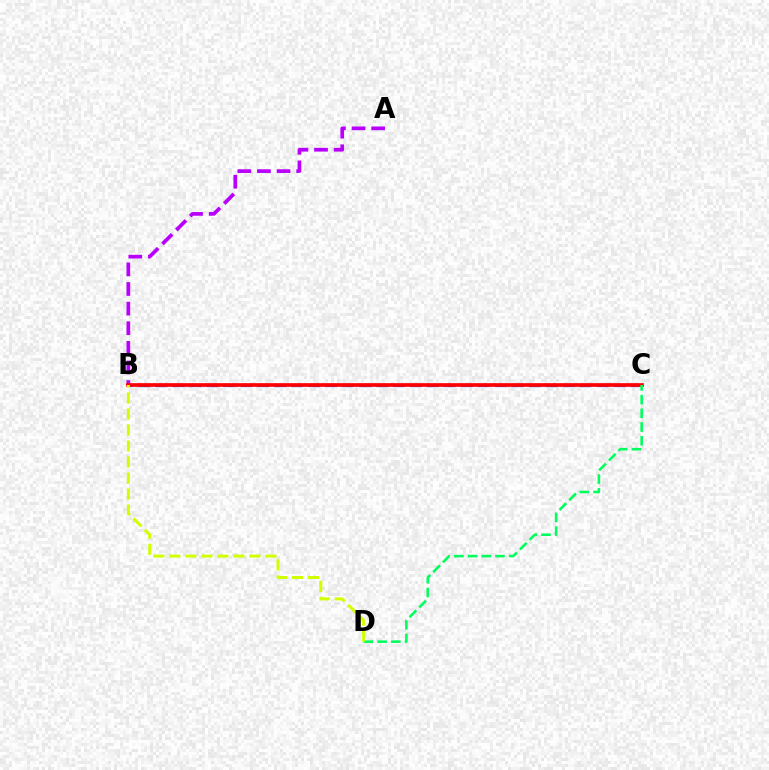{('B', 'C'): [{'color': '#0074ff', 'line_style': 'dashed', 'thickness': 2.31}, {'color': '#ff0000', 'line_style': 'solid', 'thickness': 2.65}], ('A', 'B'): [{'color': '#b900ff', 'line_style': 'dashed', 'thickness': 2.67}], ('C', 'D'): [{'color': '#00ff5c', 'line_style': 'dashed', 'thickness': 1.86}], ('B', 'D'): [{'color': '#d1ff00', 'line_style': 'dashed', 'thickness': 2.18}]}